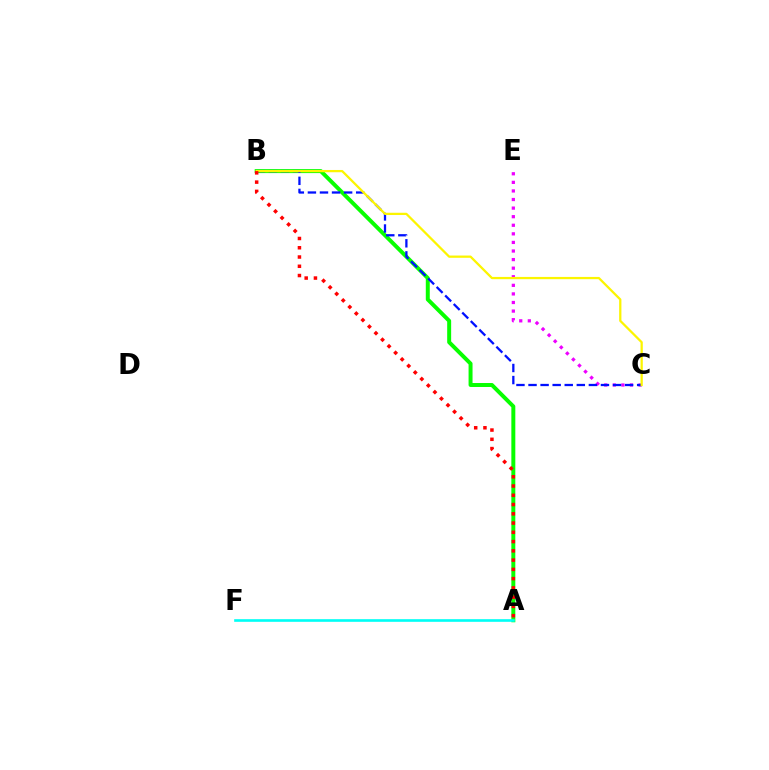{('A', 'B'): [{'color': '#08ff00', 'line_style': 'solid', 'thickness': 2.86}, {'color': '#ff0000', 'line_style': 'dotted', 'thickness': 2.52}], ('A', 'F'): [{'color': '#00fff6', 'line_style': 'solid', 'thickness': 1.9}], ('C', 'E'): [{'color': '#ee00ff', 'line_style': 'dotted', 'thickness': 2.33}], ('B', 'C'): [{'color': '#0010ff', 'line_style': 'dashed', 'thickness': 1.64}, {'color': '#fcf500', 'line_style': 'solid', 'thickness': 1.63}]}